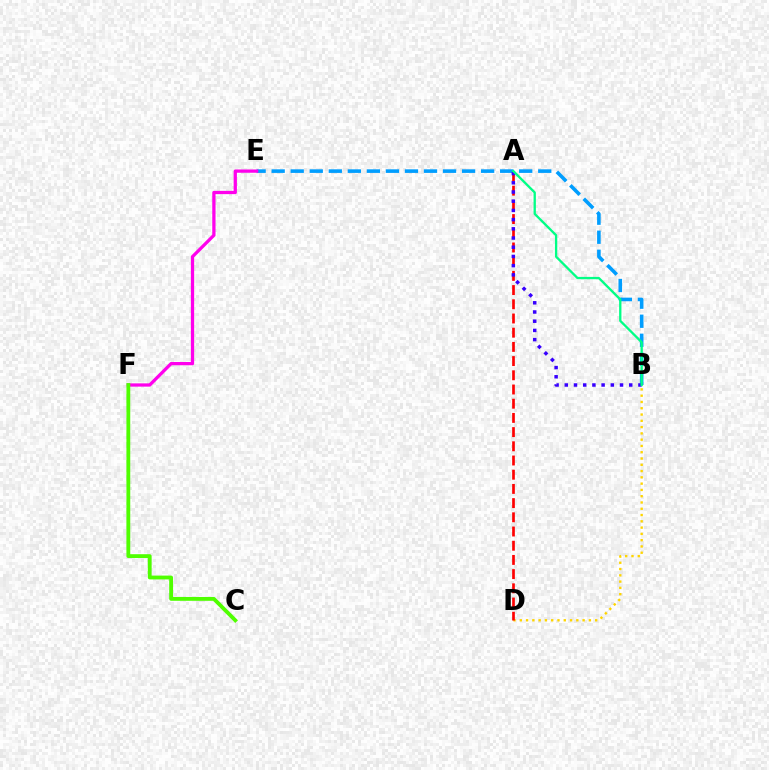{('B', 'E'): [{'color': '#009eff', 'line_style': 'dashed', 'thickness': 2.59}], ('B', 'D'): [{'color': '#ffd500', 'line_style': 'dotted', 'thickness': 1.71}], ('A', 'D'): [{'color': '#ff0000', 'line_style': 'dashed', 'thickness': 1.93}], ('A', 'B'): [{'color': '#3700ff', 'line_style': 'dotted', 'thickness': 2.5}, {'color': '#00ff86', 'line_style': 'solid', 'thickness': 1.66}], ('E', 'F'): [{'color': '#ff00ed', 'line_style': 'solid', 'thickness': 2.35}], ('C', 'F'): [{'color': '#4fff00', 'line_style': 'solid', 'thickness': 2.75}]}